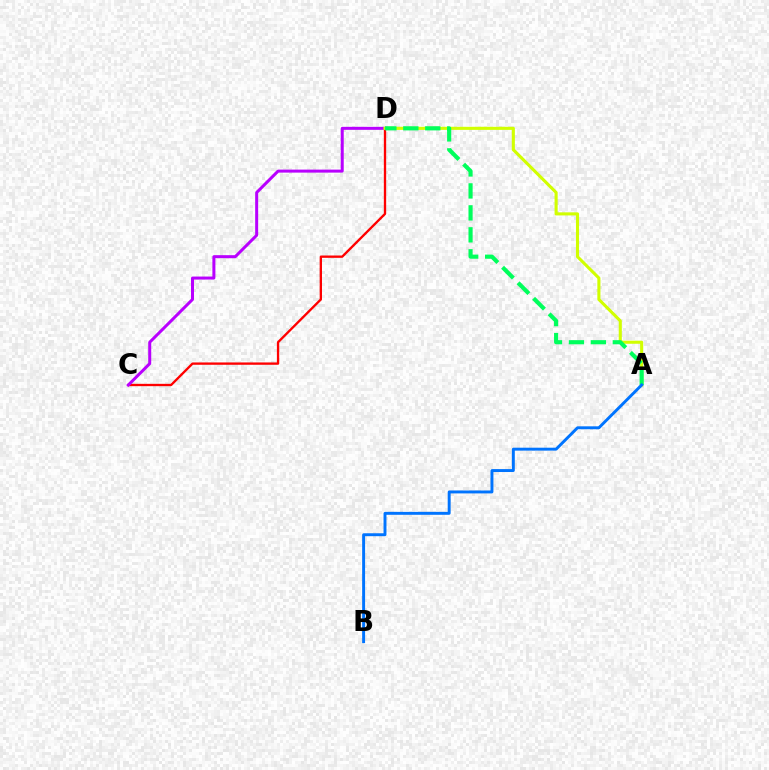{('C', 'D'): [{'color': '#ff0000', 'line_style': 'solid', 'thickness': 1.68}, {'color': '#b900ff', 'line_style': 'solid', 'thickness': 2.17}], ('A', 'D'): [{'color': '#d1ff00', 'line_style': 'solid', 'thickness': 2.22}, {'color': '#00ff5c', 'line_style': 'dashed', 'thickness': 2.98}], ('A', 'B'): [{'color': '#0074ff', 'line_style': 'solid', 'thickness': 2.11}]}